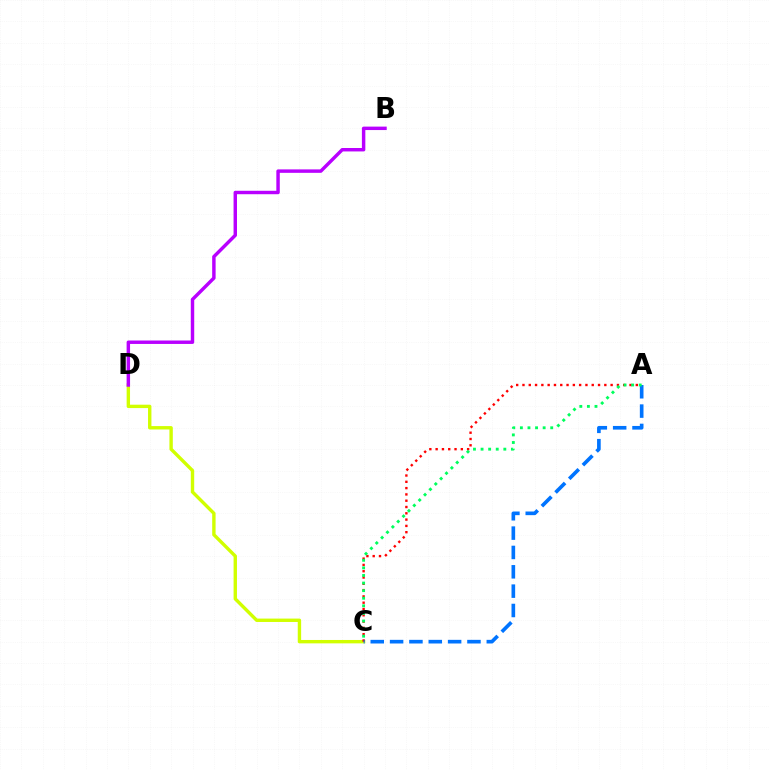{('C', 'D'): [{'color': '#d1ff00', 'line_style': 'solid', 'thickness': 2.44}], ('A', 'C'): [{'color': '#ff0000', 'line_style': 'dotted', 'thickness': 1.71}, {'color': '#0074ff', 'line_style': 'dashed', 'thickness': 2.63}, {'color': '#00ff5c', 'line_style': 'dotted', 'thickness': 2.06}], ('B', 'D'): [{'color': '#b900ff', 'line_style': 'solid', 'thickness': 2.48}]}